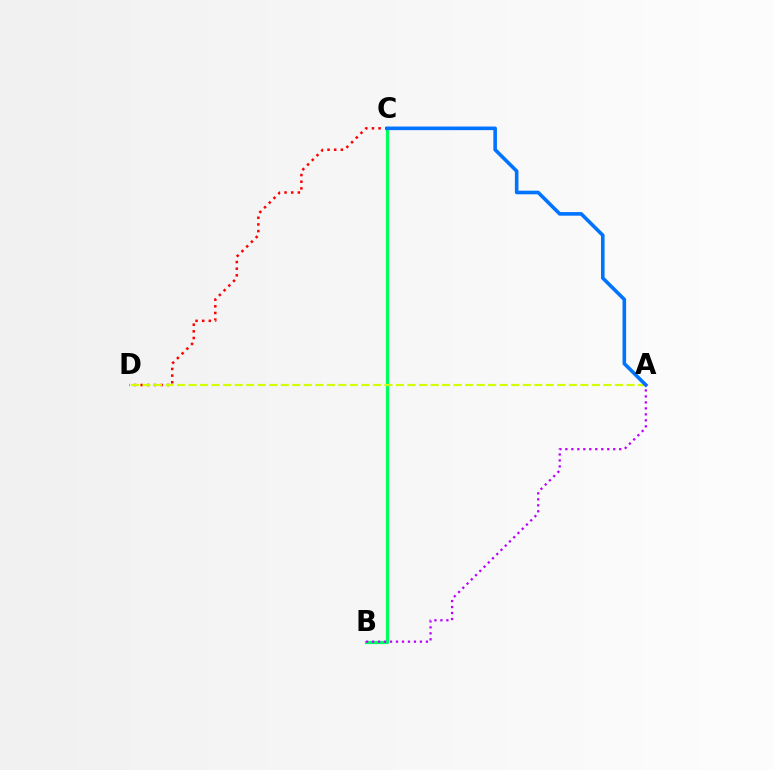{('B', 'C'): [{'color': '#00ff5c', 'line_style': 'solid', 'thickness': 2.31}], ('C', 'D'): [{'color': '#ff0000', 'line_style': 'dotted', 'thickness': 1.81}], ('A', 'D'): [{'color': '#d1ff00', 'line_style': 'dashed', 'thickness': 1.57}], ('A', 'C'): [{'color': '#0074ff', 'line_style': 'solid', 'thickness': 2.59}], ('A', 'B'): [{'color': '#b900ff', 'line_style': 'dotted', 'thickness': 1.62}]}